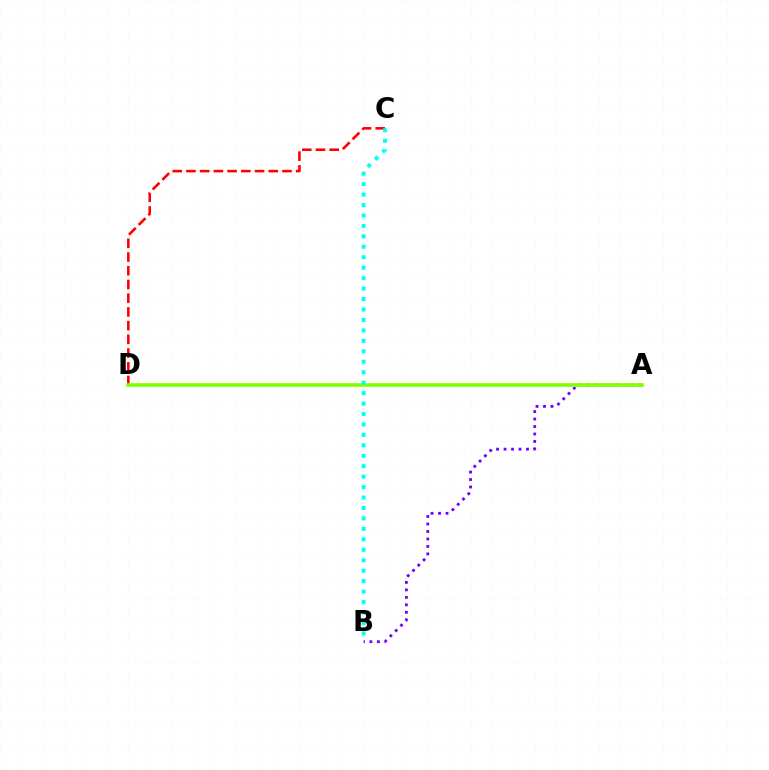{('A', 'B'): [{'color': '#7200ff', 'line_style': 'dotted', 'thickness': 2.03}], ('C', 'D'): [{'color': '#ff0000', 'line_style': 'dashed', 'thickness': 1.86}], ('A', 'D'): [{'color': '#84ff00', 'line_style': 'solid', 'thickness': 2.63}], ('B', 'C'): [{'color': '#00fff6', 'line_style': 'dotted', 'thickness': 2.84}]}